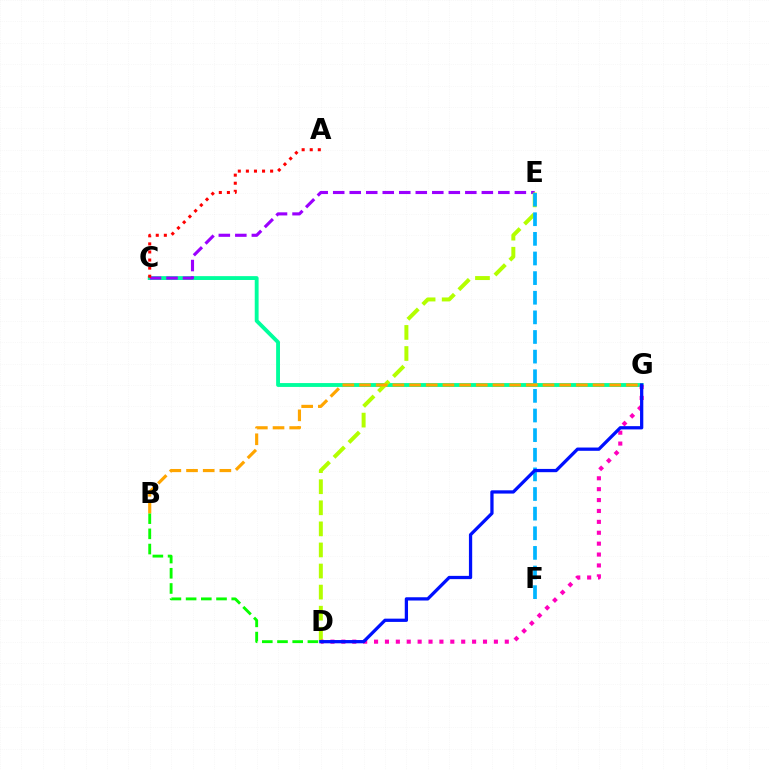{('C', 'G'): [{'color': '#00ff9d', 'line_style': 'solid', 'thickness': 2.78}], ('C', 'E'): [{'color': '#9b00ff', 'line_style': 'dashed', 'thickness': 2.24}], ('B', 'D'): [{'color': '#08ff00', 'line_style': 'dashed', 'thickness': 2.07}], ('A', 'C'): [{'color': '#ff0000', 'line_style': 'dotted', 'thickness': 2.19}], ('D', 'E'): [{'color': '#b3ff00', 'line_style': 'dashed', 'thickness': 2.86}], ('E', 'F'): [{'color': '#00b5ff', 'line_style': 'dashed', 'thickness': 2.67}], ('B', 'G'): [{'color': '#ffa500', 'line_style': 'dashed', 'thickness': 2.27}], ('D', 'G'): [{'color': '#ff00bd', 'line_style': 'dotted', 'thickness': 2.96}, {'color': '#0010ff', 'line_style': 'solid', 'thickness': 2.35}]}